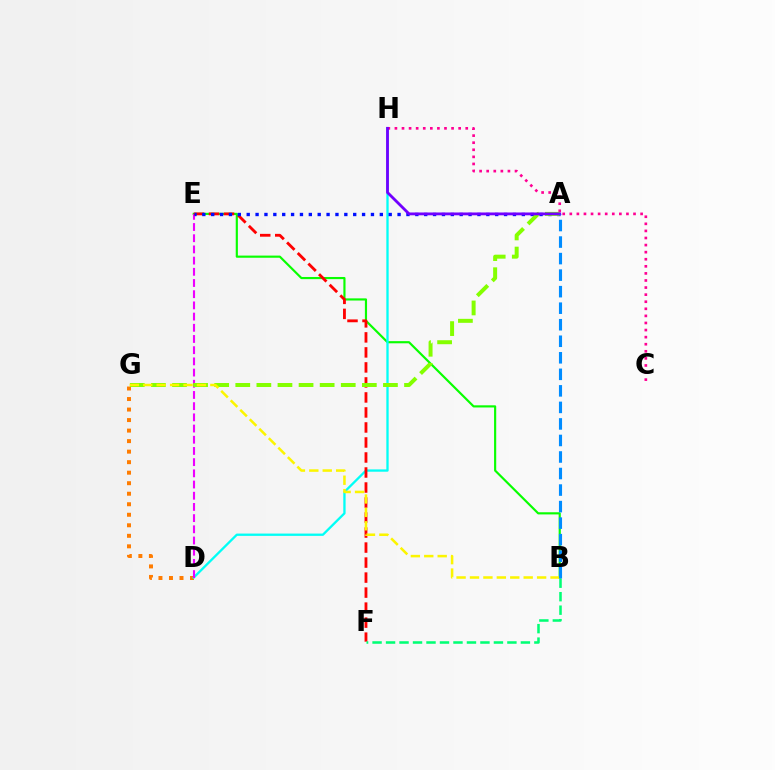{('B', 'E'): [{'color': '#08ff00', 'line_style': 'solid', 'thickness': 1.56}], ('D', 'G'): [{'color': '#ff7c00', 'line_style': 'dotted', 'thickness': 2.86}], ('D', 'H'): [{'color': '#00fff6', 'line_style': 'solid', 'thickness': 1.66}], ('D', 'E'): [{'color': '#ee00ff', 'line_style': 'dashed', 'thickness': 1.52}], ('E', 'F'): [{'color': '#ff0000', 'line_style': 'dashed', 'thickness': 2.04}], ('C', 'H'): [{'color': '#ff0094', 'line_style': 'dotted', 'thickness': 1.92}], ('A', 'E'): [{'color': '#0010ff', 'line_style': 'dotted', 'thickness': 2.41}], ('B', 'F'): [{'color': '#00ff74', 'line_style': 'dashed', 'thickness': 1.83}], ('A', 'G'): [{'color': '#84ff00', 'line_style': 'dashed', 'thickness': 2.87}], ('A', 'H'): [{'color': '#7200ff', 'line_style': 'solid', 'thickness': 2.03}], ('B', 'G'): [{'color': '#fcf500', 'line_style': 'dashed', 'thickness': 1.82}], ('A', 'B'): [{'color': '#008cff', 'line_style': 'dashed', 'thickness': 2.25}]}